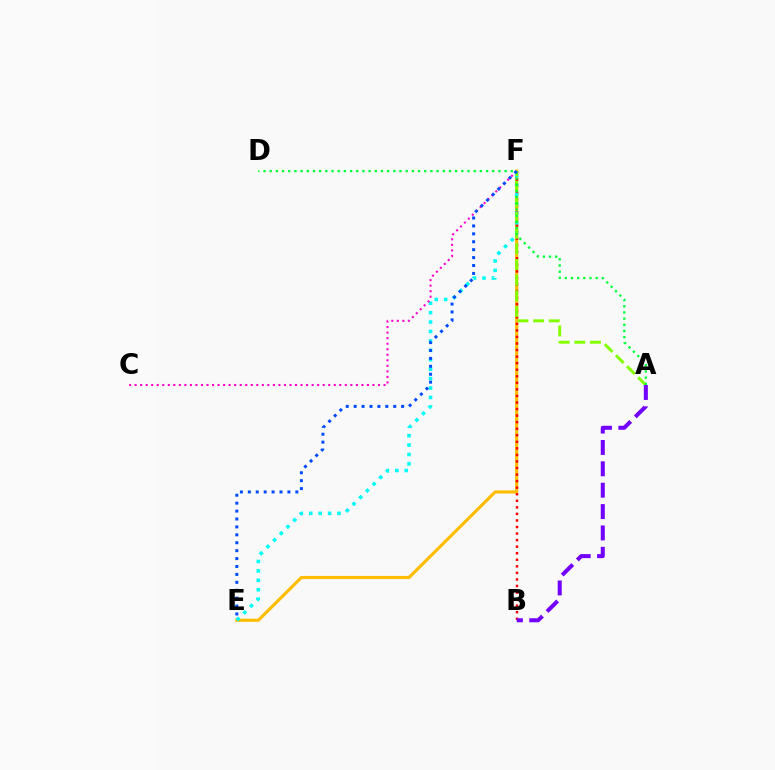{('E', 'F'): [{'color': '#ffbd00', 'line_style': 'solid', 'thickness': 2.27}, {'color': '#00fff6', 'line_style': 'dotted', 'thickness': 2.56}, {'color': '#004bff', 'line_style': 'dotted', 'thickness': 2.15}], ('B', 'F'): [{'color': '#ff0000', 'line_style': 'dotted', 'thickness': 1.78}], ('A', 'F'): [{'color': '#84ff00', 'line_style': 'dashed', 'thickness': 2.13}], ('C', 'F'): [{'color': '#ff00cf', 'line_style': 'dotted', 'thickness': 1.5}], ('A', 'D'): [{'color': '#00ff39', 'line_style': 'dotted', 'thickness': 1.68}], ('A', 'B'): [{'color': '#7200ff', 'line_style': 'dashed', 'thickness': 2.9}]}